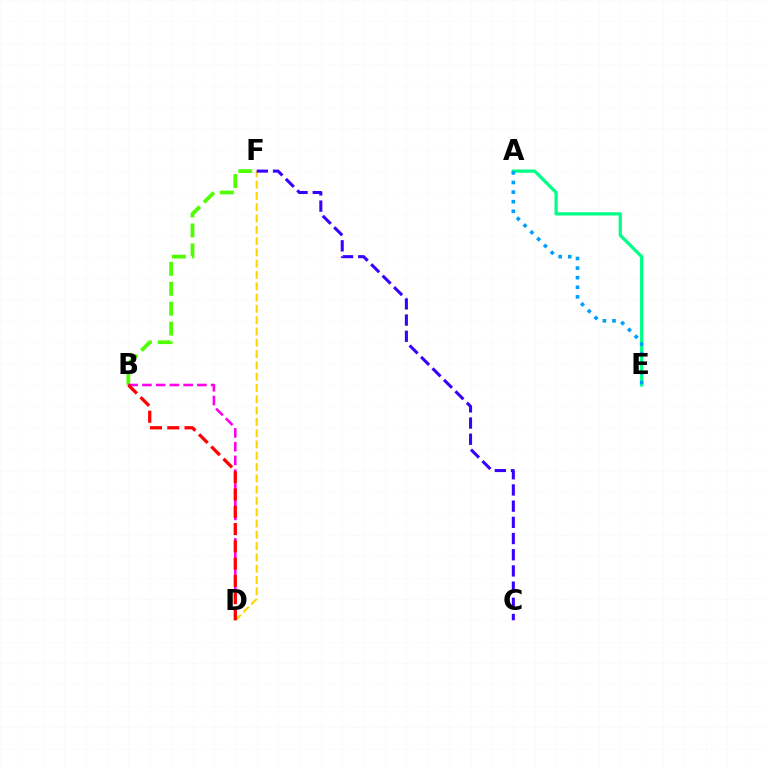{('B', 'F'): [{'color': '#4fff00', 'line_style': 'dashed', 'thickness': 2.71}], ('D', 'F'): [{'color': '#ffd500', 'line_style': 'dashed', 'thickness': 1.53}], ('C', 'F'): [{'color': '#3700ff', 'line_style': 'dashed', 'thickness': 2.2}], ('B', 'D'): [{'color': '#ff00ed', 'line_style': 'dashed', 'thickness': 1.87}, {'color': '#ff0000', 'line_style': 'dashed', 'thickness': 2.35}], ('A', 'E'): [{'color': '#00ff86', 'line_style': 'solid', 'thickness': 2.32}, {'color': '#009eff', 'line_style': 'dotted', 'thickness': 2.61}]}